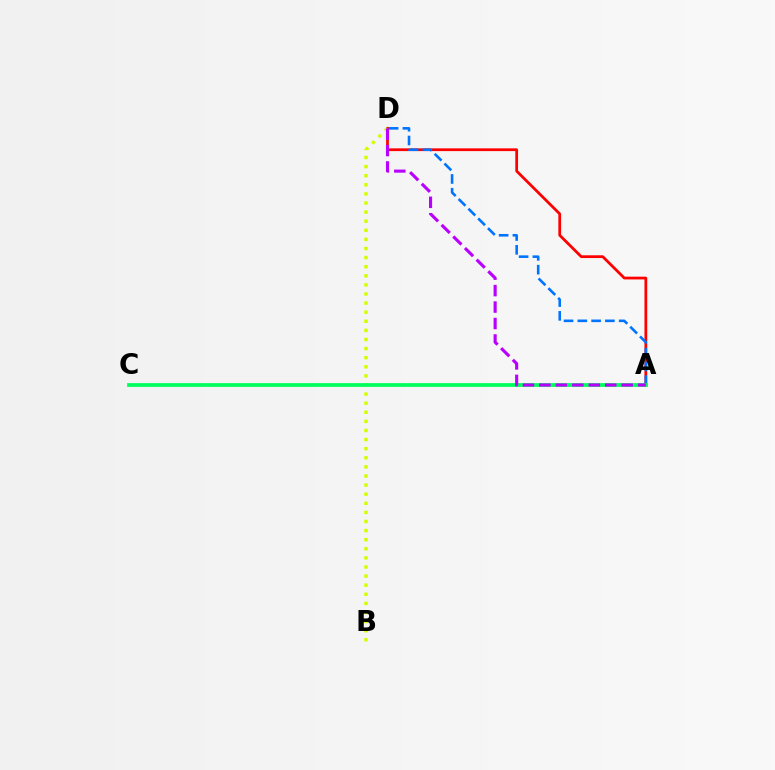{('A', 'D'): [{'color': '#ff0000', 'line_style': 'solid', 'thickness': 1.99}, {'color': '#0074ff', 'line_style': 'dashed', 'thickness': 1.87}, {'color': '#b900ff', 'line_style': 'dashed', 'thickness': 2.24}], ('B', 'D'): [{'color': '#d1ff00', 'line_style': 'dotted', 'thickness': 2.47}], ('A', 'C'): [{'color': '#00ff5c', 'line_style': 'solid', 'thickness': 2.7}]}